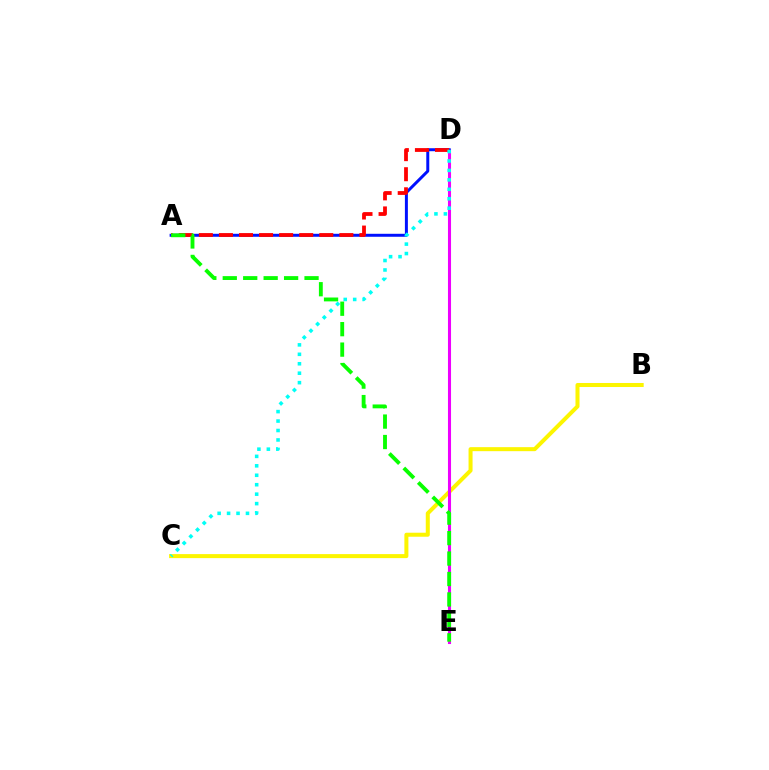{('B', 'C'): [{'color': '#fcf500', 'line_style': 'solid', 'thickness': 2.89}], ('D', 'E'): [{'color': '#ee00ff', 'line_style': 'solid', 'thickness': 2.21}], ('A', 'D'): [{'color': '#0010ff', 'line_style': 'solid', 'thickness': 2.14}, {'color': '#ff0000', 'line_style': 'dashed', 'thickness': 2.73}], ('C', 'D'): [{'color': '#00fff6', 'line_style': 'dotted', 'thickness': 2.57}], ('A', 'E'): [{'color': '#08ff00', 'line_style': 'dashed', 'thickness': 2.78}]}